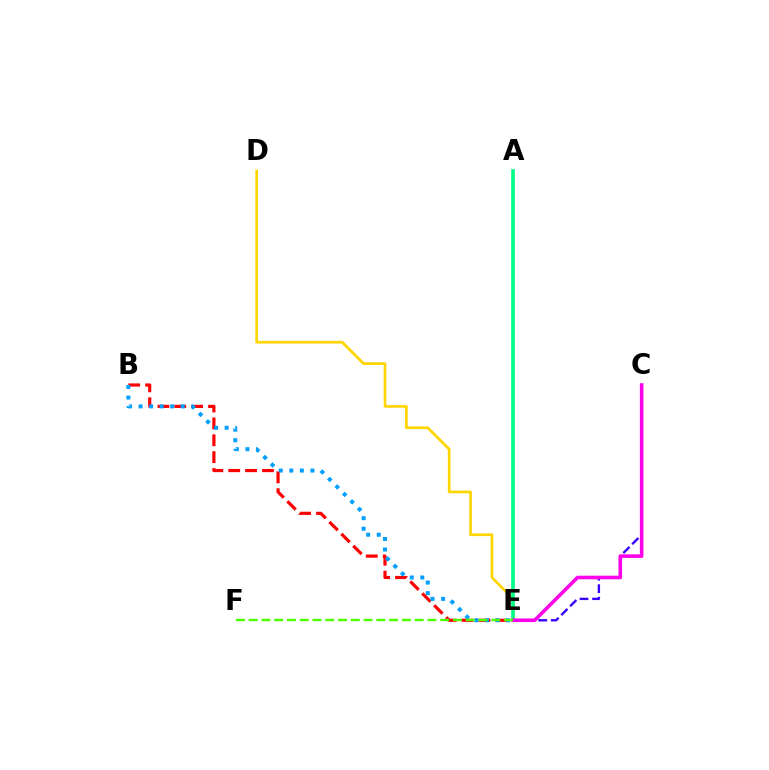{('C', 'E'): [{'color': '#3700ff', 'line_style': 'dashed', 'thickness': 1.7}, {'color': '#ff00ed', 'line_style': 'solid', 'thickness': 2.58}], ('D', 'E'): [{'color': '#ffd500', 'line_style': 'solid', 'thickness': 1.93}], ('A', 'E'): [{'color': '#00ff86', 'line_style': 'solid', 'thickness': 2.64}], ('B', 'E'): [{'color': '#ff0000', 'line_style': 'dashed', 'thickness': 2.29}, {'color': '#009eff', 'line_style': 'dotted', 'thickness': 2.87}], ('E', 'F'): [{'color': '#4fff00', 'line_style': 'dashed', 'thickness': 1.73}]}